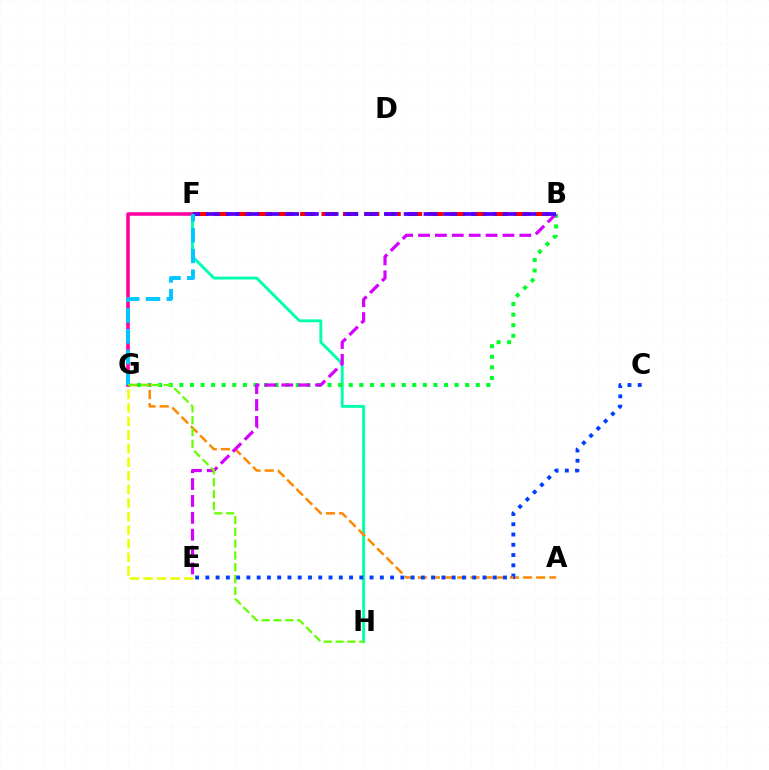{('F', 'H'): [{'color': '#00ffaf', 'line_style': 'solid', 'thickness': 2.09}], ('B', 'G'): [{'color': '#00ff27', 'line_style': 'dotted', 'thickness': 2.88}], ('F', 'G'): [{'color': '#ff00a0', 'line_style': 'solid', 'thickness': 2.56}, {'color': '#00c7ff', 'line_style': 'dashed', 'thickness': 2.82}], ('B', 'F'): [{'color': '#ff0000', 'line_style': 'dashed', 'thickness': 2.91}, {'color': '#4f00ff', 'line_style': 'dashed', 'thickness': 2.69}], ('A', 'G'): [{'color': '#ff8800', 'line_style': 'dashed', 'thickness': 1.79}], ('B', 'E'): [{'color': '#d600ff', 'line_style': 'dashed', 'thickness': 2.29}], ('E', 'G'): [{'color': '#eeff00', 'line_style': 'dashed', 'thickness': 1.84}], ('G', 'H'): [{'color': '#66ff00', 'line_style': 'dashed', 'thickness': 1.61}], ('C', 'E'): [{'color': '#003fff', 'line_style': 'dotted', 'thickness': 2.79}]}